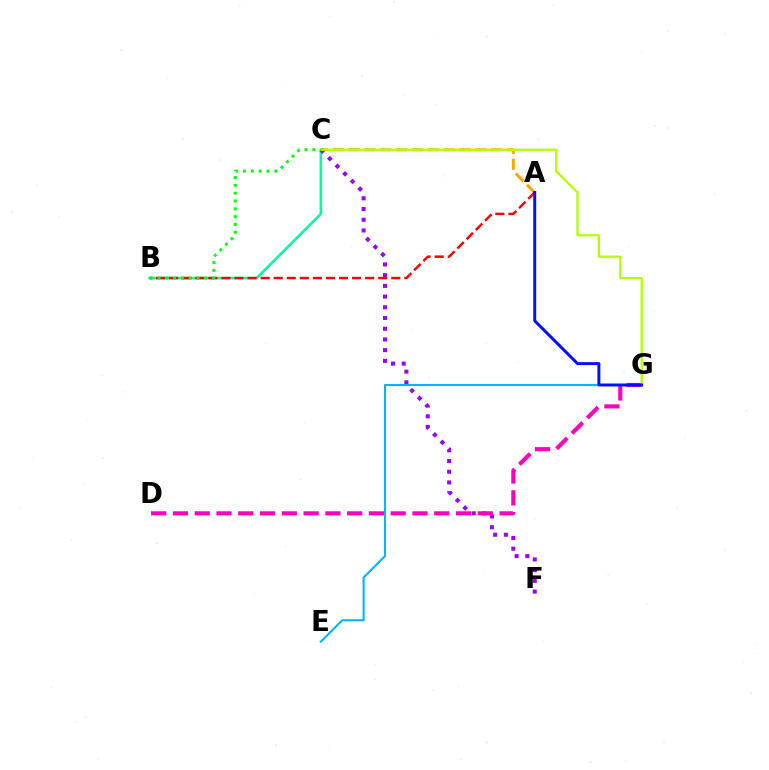{('A', 'C'): [{'color': '#ffa500', 'line_style': 'dashed', 'thickness': 2.15}], ('B', 'C'): [{'color': '#00ff9d', 'line_style': 'solid', 'thickness': 1.84}, {'color': '#08ff00', 'line_style': 'dotted', 'thickness': 2.12}], ('C', 'F'): [{'color': '#9b00ff', 'line_style': 'dotted', 'thickness': 2.91}], ('A', 'B'): [{'color': '#ff0000', 'line_style': 'dashed', 'thickness': 1.77}], ('E', 'G'): [{'color': '#00b5ff', 'line_style': 'solid', 'thickness': 1.5}], ('D', 'G'): [{'color': '#ff00bd', 'line_style': 'dashed', 'thickness': 2.96}], ('C', 'G'): [{'color': '#b3ff00', 'line_style': 'solid', 'thickness': 1.62}], ('A', 'G'): [{'color': '#0010ff', 'line_style': 'solid', 'thickness': 2.13}]}